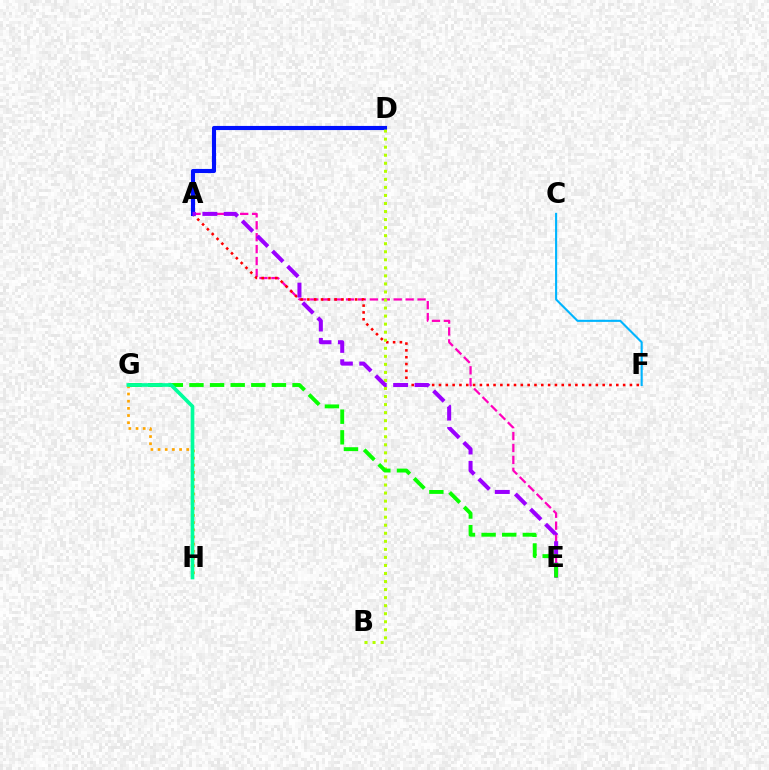{('C', 'F'): [{'color': '#00b5ff', 'line_style': 'solid', 'thickness': 1.52}], ('A', 'E'): [{'color': '#ff00bd', 'line_style': 'dashed', 'thickness': 1.62}, {'color': '#9b00ff', 'line_style': 'dashed', 'thickness': 2.9}], ('A', 'F'): [{'color': '#ff0000', 'line_style': 'dotted', 'thickness': 1.85}], ('A', 'D'): [{'color': '#0010ff', 'line_style': 'solid', 'thickness': 2.97}], ('B', 'D'): [{'color': '#b3ff00', 'line_style': 'dotted', 'thickness': 2.19}], ('E', 'G'): [{'color': '#08ff00', 'line_style': 'dashed', 'thickness': 2.8}], ('G', 'H'): [{'color': '#ffa500', 'line_style': 'dotted', 'thickness': 1.95}, {'color': '#00ff9d', 'line_style': 'solid', 'thickness': 2.65}]}